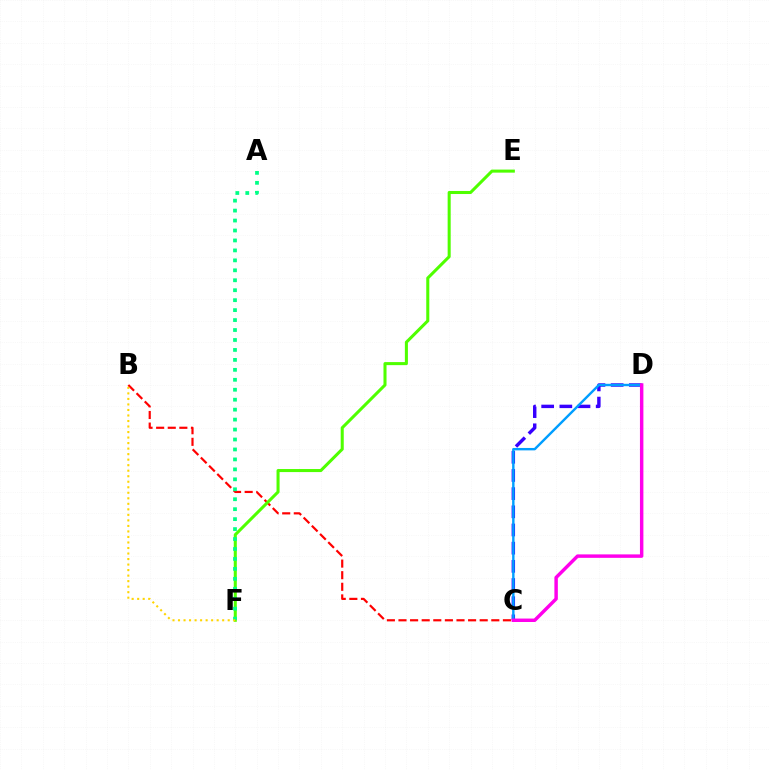{('B', 'C'): [{'color': '#ff0000', 'line_style': 'dashed', 'thickness': 1.58}], ('E', 'F'): [{'color': '#4fff00', 'line_style': 'solid', 'thickness': 2.19}], ('C', 'D'): [{'color': '#3700ff', 'line_style': 'dashed', 'thickness': 2.47}, {'color': '#009eff', 'line_style': 'solid', 'thickness': 1.74}, {'color': '#ff00ed', 'line_style': 'solid', 'thickness': 2.48}], ('A', 'F'): [{'color': '#00ff86', 'line_style': 'dotted', 'thickness': 2.7}], ('B', 'F'): [{'color': '#ffd500', 'line_style': 'dotted', 'thickness': 1.5}]}